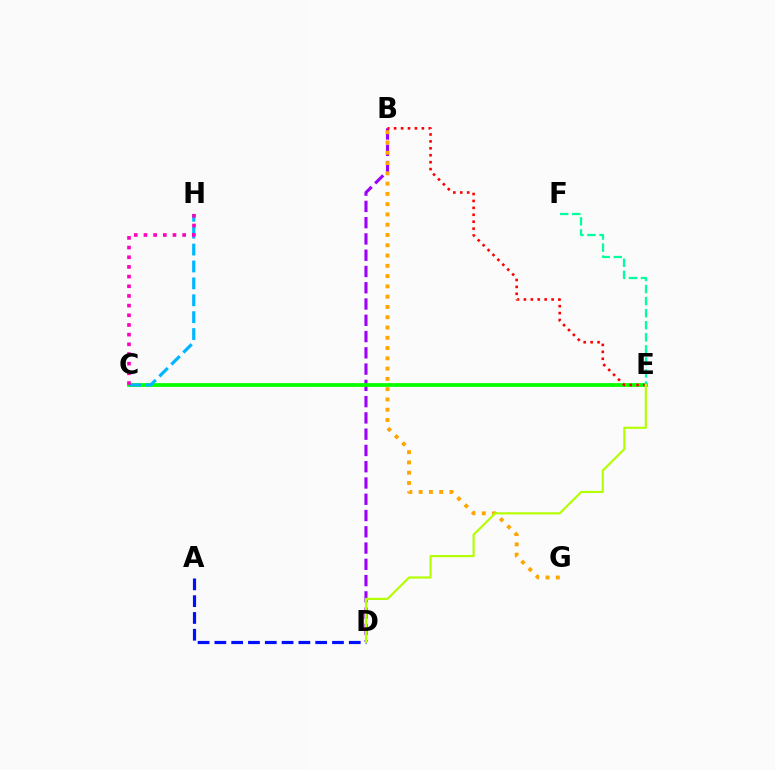{('B', 'D'): [{'color': '#9b00ff', 'line_style': 'dashed', 'thickness': 2.21}], ('C', 'E'): [{'color': '#08ff00', 'line_style': 'solid', 'thickness': 2.72}], ('B', 'E'): [{'color': '#ff0000', 'line_style': 'dotted', 'thickness': 1.88}], ('E', 'F'): [{'color': '#00ff9d', 'line_style': 'dashed', 'thickness': 1.64}], ('A', 'D'): [{'color': '#0010ff', 'line_style': 'dashed', 'thickness': 2.28}], ('B', 'G'): [{'color': '#ffa500', 'line_style': 'dotted', 'thickness': 2.79}], ('C', 'H'): [{'color': '#00b5ff', 'line_style': 'dashed', 'thickness': 2.3}, {'color': '#ff00bd', 'line_style': 'dotted', 'thickness': 2.63}], ('D', 'E'): [{'color': '#b3ff00', 'line_style': 'solid', 'thickness': 1.55}]}